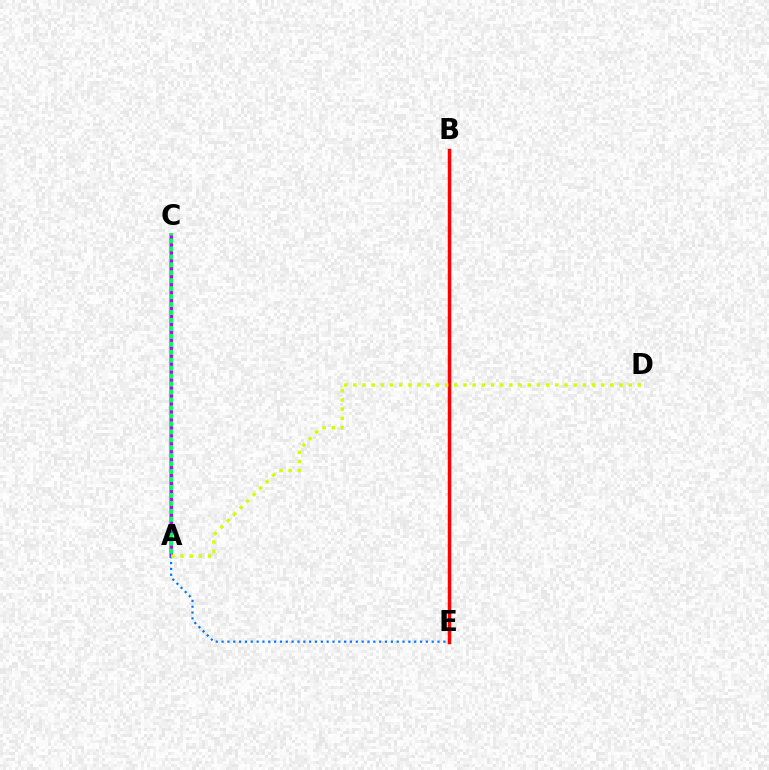{('A', 'C'): [{'color': '#00ff5c', 'line_style': 'solid', 'thickness': 2.81}, {'color': '#b900ff', 'line_style': 'dotted', 'thickness': 2.16}], ('B', 'E'): [{'color': '#ff0000', 'line_style': 'solid', 'thickness': 2.5}], ('A', 'E'): [{'color': '#0074ff', 'line_style': 'dotted', 'thickness': 1.59}], ('A', 'D'): [{'color': '#d1ff00', 'line_style': 'dotted', 'thickness': 2.49}]}